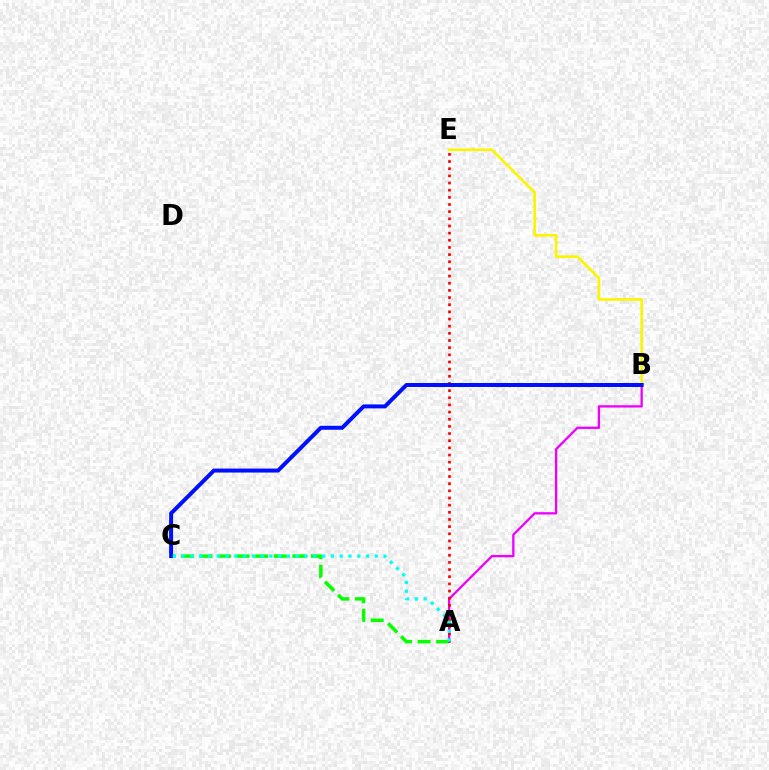{('A', 'B'): [{'color': '#ee00ff', 'line_style': 'solid', 'thickness': 1.65}], ('A', 'C'): [{'color': '#08ff00', 'line_style': 'dashed', 'thickness': 2.52}, {'color': '#00fff6', 'line_style': 'dotted', 'thickness': 2.39}], ('B', 'E'): [{'color': '#fcf500', 'line_style': 'solid', 'thickness': 1.91}], ('A', 'E'): [{'color': '#ff0000', 'line_style': 'dotted', 'thickness': 1.94}], ('B', 'C'): [{'color': '#0010ff', 'line_style': 'solid', 'thickness': 2.87}]}